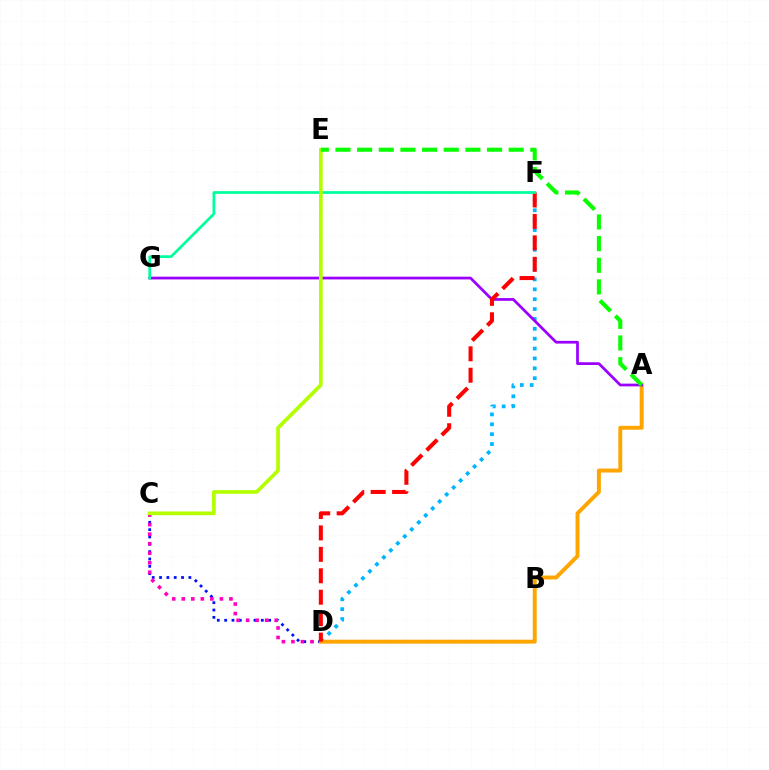{('C', 'D'): [{'color': '#0010ff', 'line_style': 'dotted', 'thickness': 1.99}, {'color': '#ff00bd', 'line_style': 'dotted', 'thickness': 2.59}], ('D', 'F'): [{'color': '#00b5ff', 'line_style': 'dotted', 'thickness': 2.68}, {'color': '#ff0000', 'line_style': 'dashed', 'thickness': 2.91}], ('A', 'D'): [{'color': '#ffa500', 'line_style': 'solid', 'thickness': 2.83}], ('A', 'G'): [{'color': '#9b00ff', 'line_style': 'solid', 'thickness': 1.98}], ('F', 'G'): [{'color': '#00ff9d', 'line_style': 'solid', 'thickness': 1.97}], ('C', 'E'): [{'color': '#b3ff00', 'line_style': 'solid', 'thickness': 2.67}], ('A', 'E'): [{'color': '#08ff00', 'line_style': 'dashed', 'thickness': 2.94}]}